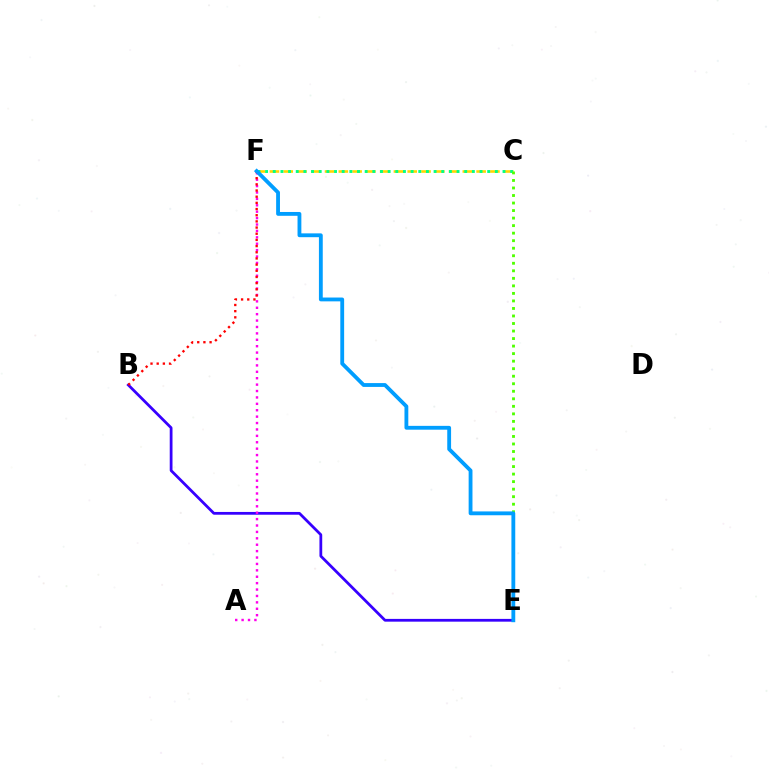{('B', 'E'): [{'color': '#3700ff', 'line_style': 'solid', 'thickness': 1.99}], ('C', 'F'): [{'color': '#ffd500', 'line_style': 'dashed', 'thickness': 1.87}, {'color': '#00ff86', 'line_style': 'dotted', 'thickness': 2.08}], ('A', 'F'): [{'color': '#ff00ed', 'line_style': 'dotted', 'thickness': 1.74}], ('B', 'F'): [{'color': '#ff0000', 'line_style': 'dotted', 'thickness': 1.68}], ('C', 'E'): [{'color': '#4fff00', 'line_style': 'dotted', 'thickness': 2.05}], ('E', 'F'): [{'color': '#009eff', 'line_style': 'solid', 'thickness': 2.76}]}